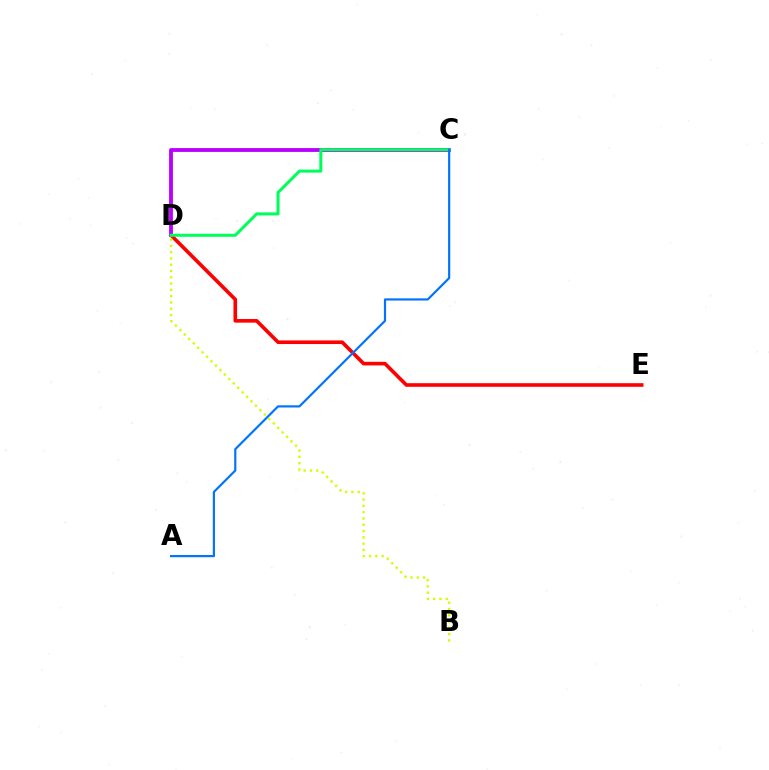{('D', 'E'): [{'color': '#ff0000', 'line_style': 'solid', 'thickness': 2.6}], ('C', 'D'): [{'color': '#b900ff', 'line_style': 'solid', 'thickness': 2.75}, {'color': '#00ff5c', 'line_style': 'solid', 'thickness': 2.19}], ('B', 'D'): [{'color': '#d1ff00', 'line_style': 'dotted', 'thickness': 1.71}], ('A', 'C'): [{'color': '#0074ff', 'line_style': 'solid', 'thickness': 1.58}]}